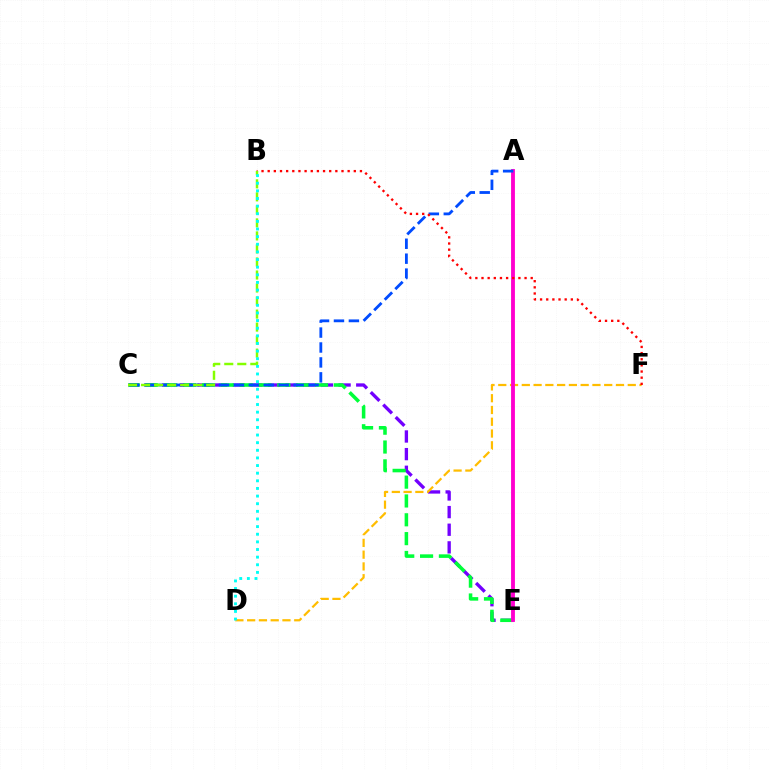{('C', 'E'): [{'color': '#7200ff', 'line_style': 'dashed', 'thickness': 2.4}, {'color': '#00ff39', 'line_style': 'dashed', 'thickness': 2.56}], ('D', 'F'): [{'color': '#ffbd00', 'line_style': 'dashed', 'thickness': 1.6}], ('A', 'E'): [{'color': '#ff00cf', 'line_style': 'solid', 'thickness': 2.77}], ('A', 'C'): [{'color': '#004bff', 'line_style': 'dashed', 'thickness': 2.03}], ('B', 'F'): [{'color': '#ff0000', 'line_style': 'dotted', 'thickness': 1.67}], ('B', 'C'): [{'color': '#84ff00', 'line_style': 'dashed', 'thickness': 1.77}], ('B', 'D'): [{'color': '#00fff6', 'line_style': 'dotted', 'thickness': 2.07}]}